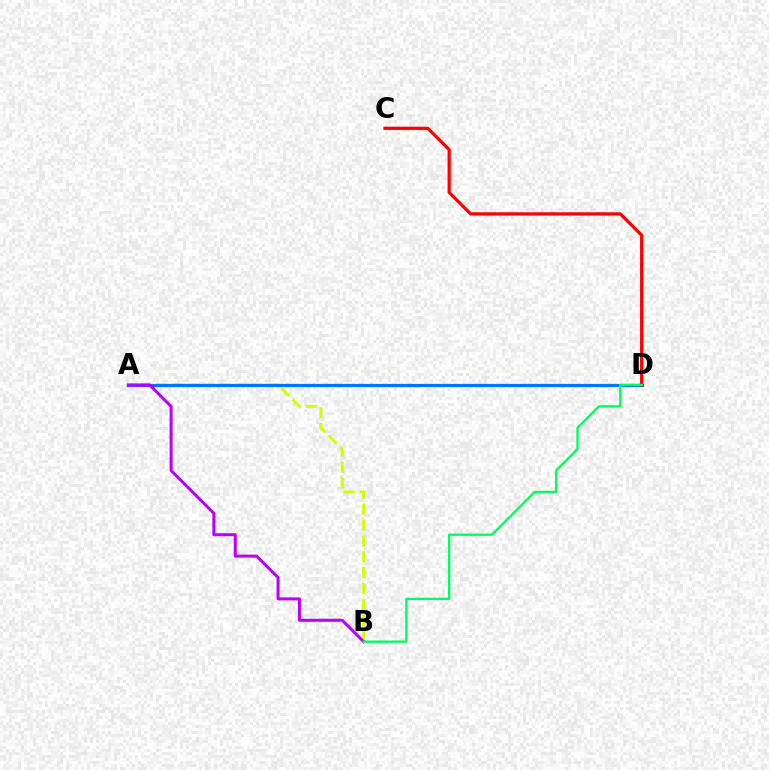{('A', 'B'): [{'color': '#d1ff00', 'line_style': 'dashed', 'thickness': 2.16}, {'color': '#b900ff', 'line_style': 'solid', 'thickness': 2.17}], ('A', 'D'): [{'color': '#0074ff', 'line_style': 'solid', 'thickness': 2.32}], ('C', 'D'): [{'color': '#ff0000', 'line_style': 'solid', 'thickness': 2.32}], ('B', 'D'): [{'color': '#00ff5c', 'line_style': 'solid', 'thickness': 1.68}]}